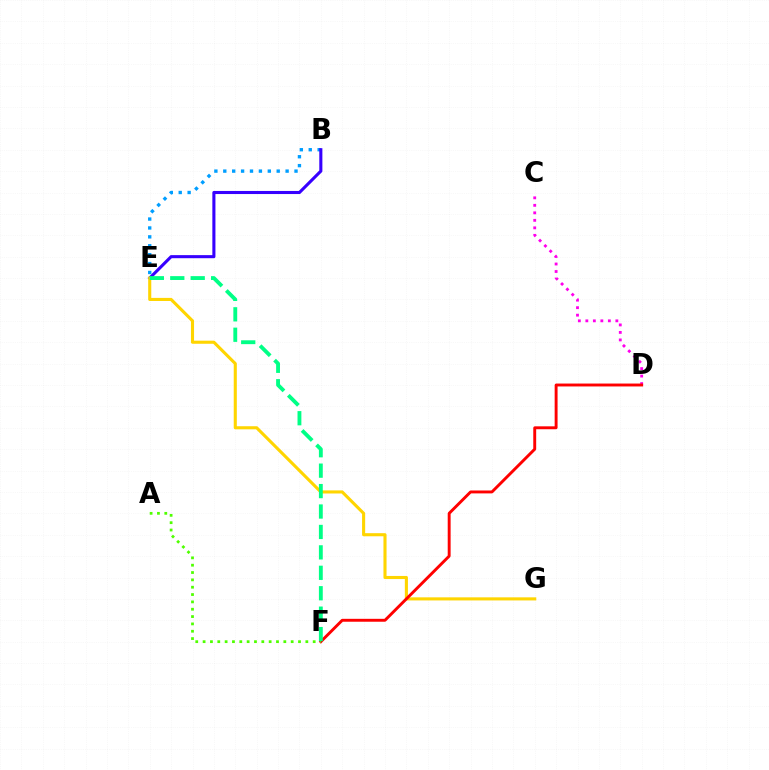{('B', 'E'): [{'color': '#009eff', 'line_style': 'dotted', 'thickness': 2.42}, {'color': '#3700ff', 'line_style': 'solid', 'thickness': 2.22}], ('C', 'D'): [{'color': '#ff00ed', 'line_style': 'dotted', 'thickness': 2.04}], ('E', 'G'): [{'color': '#ffd500', 'line_style': 'solid', 'thickness': 2.23}], ('D', 'F'): [{'color': '#ff0000', 'line_style': 'solid', 'thickness': 2.09}], ('A', 'F'): [{'color': '#4fff00', 'line_style': 'dotted', 'thickness': 1.99}], ('E', 'F'): [{'color': '#00ff86', 'line_style': 'dashed', 'thickness': 2.78}]}